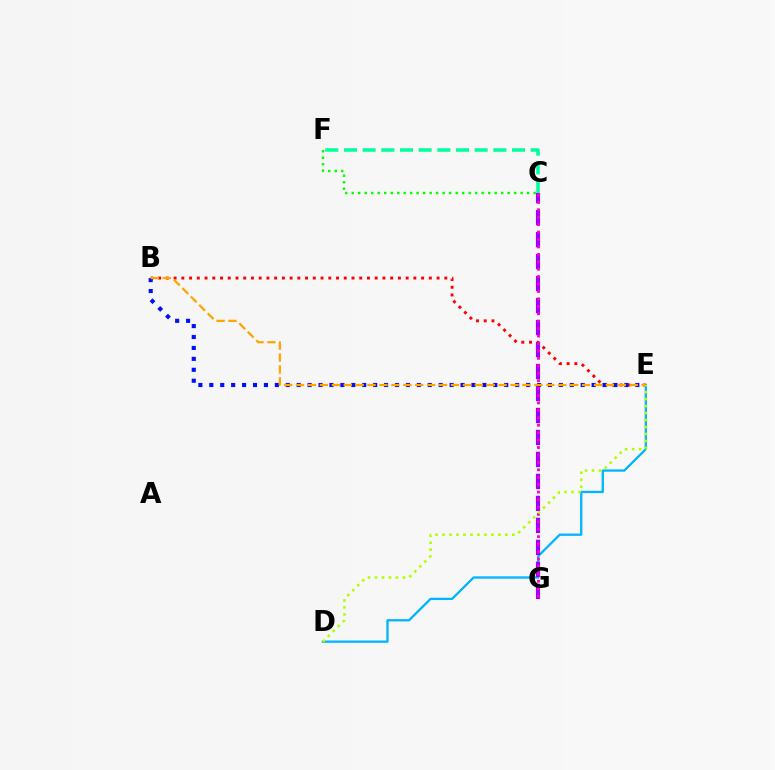{('C', 'F'): [{'color': '#08ff00', 'line_style': 'dotted', 'thickness': 1.77}, {'color': '#00ff9d', 'line_style': 'dashed', 'thickness': 2.54}], ('D', 'E'): [{'color': '#00b5ff', 'line_style': 'solid', 'thickness': 1.66}, {'color': '#b3ff00', 'line_style': 'dotted', 'thickness': 1.9}], ('B', 'E'): [{'color': '#ff0000', 'line_style': 'dotted', 'thickness': 2.1}, {'color': '#0010ff', 'line_style': 'dotted', 'thickness': 2.97}, {'color': '#ffa500', 'line_style': 'dashed', 'thickness': 1.62}], ('C', 'G'): [{'color': '#9b00ff', 'line_style': 'dashed', 'thickness': 2.99}, {'color': '#ff00bd', 'line_style': 'dotted', 'thickness': 2.02}]}